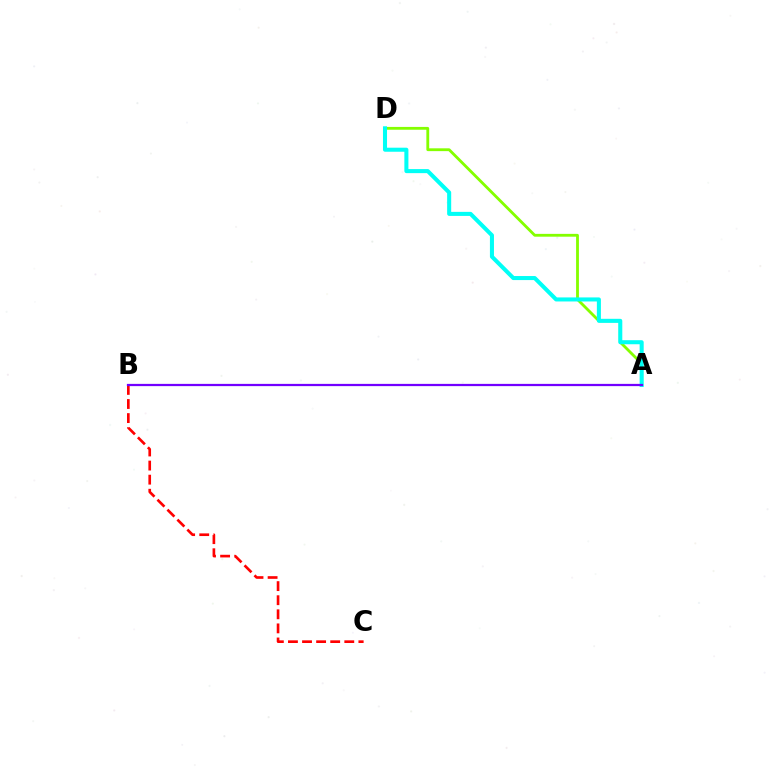{('A', 'D'): [{'color': '#84ff00', 'line_style': 'solid', 'thickness': 2.03}, {'color': '#00fff6', 'line_style': 'solid', 'thickness': 2.92}], ('B', 'C'): [{'color': '#ff0000', 'line_style': 'dashed', 'thickness': 1.91}], ('A', 'B'): [{'color': '#7200ff', 'line_style': 'solid', 'thickness': 1.61}]}